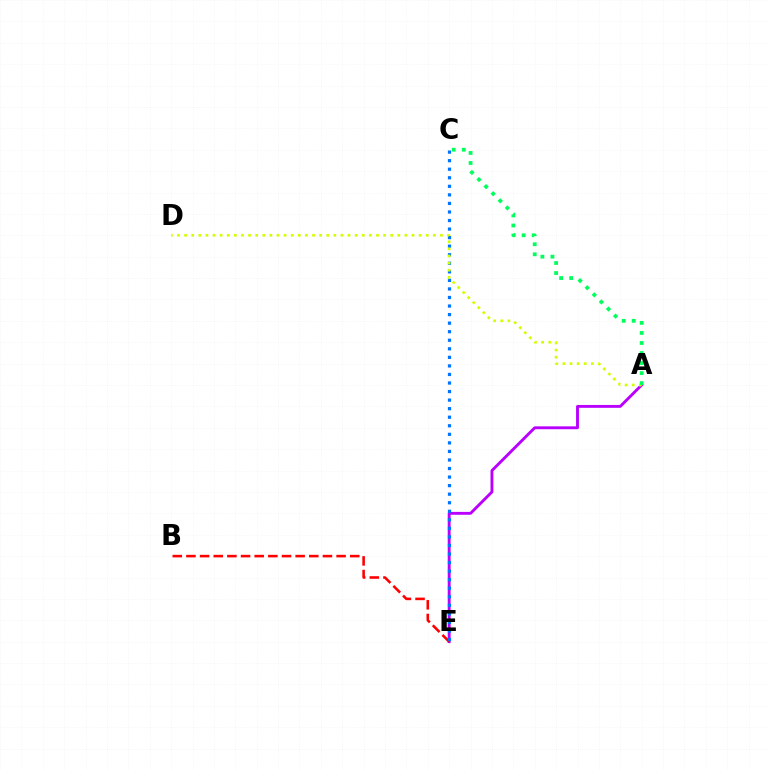{('A', 'E'): [{'color': '#b900ff', 'line_style': 'solid', 'thickness': 2.07}], ('B', 'E'): [{'color': '#ff0000', 'line_style': 'dashed', 'thickness': 1.85}], ('C', 'E'): [{'color': '#0074ff', 'line_style': 'dotted', 'thickness': 2.32}], ('A', 'D'): [{'color': '#d1ff00', 'line_style': 'dotted', 'thickness': 1.93}], ('A', 'C'): [{'color': '#00ff5c', 'line_style': 'dotted', 'thickness': 2.73}]}